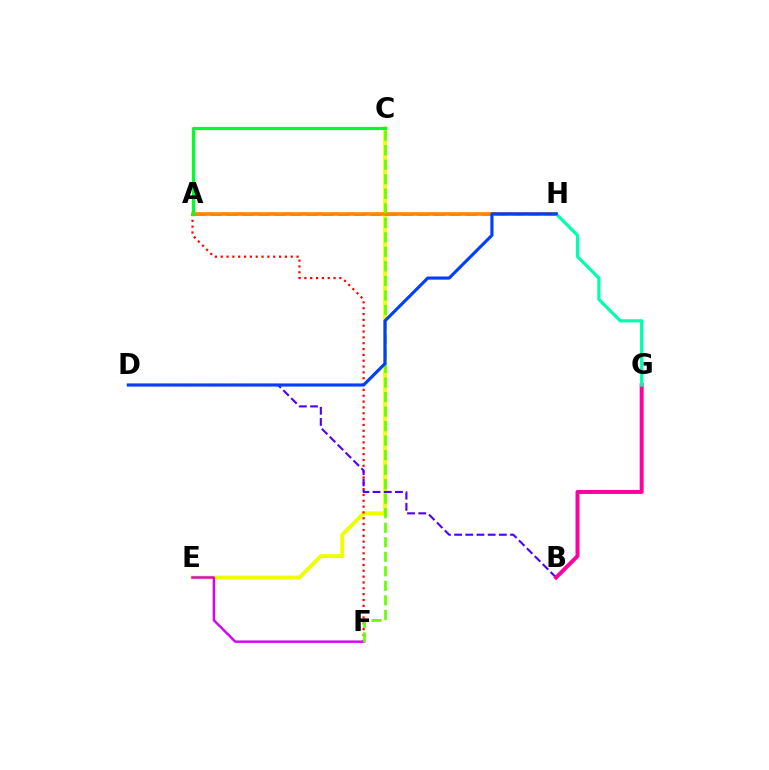{('C', 'E'): [{'color': '#eeff00', 'line_style': 'solid', 'thickness': 2.76}], ('A', 'H'): [{'color': '#00c7ff', 'line_style': 'dashed', 'thickness': 2.17}, {'color': '#ff8800', 'line_style': 'solid', 'thickness': 2.64}], ('A', 'F'): [{'color': '#ff0000', 'line_style': 'dotted', 'thickness': 1.59}], ('A', 'C'): [{'color': '#00ff27', 'line_style': 'solid', 'thickness': 2.33}], ('E', 'F'): [{'color': '#d600ff', 'line_style': 'solid', 'thickness': 1.75}], ('C', 'F'): [{'color': '#66ff00', 'line_style': 'dashed', 'thickness': 1.97}], ('B', 'D'): [{'color': '#4f00ff', 'line_style': 'dashed', 'thickness': 1.52}], ('B', 'G'): [{'color': '#ff00a0', 'line_style': 'solid', 'thickness': 2.85}], ('G', 'H'): [{'color': '#00ffaf', 'line_style': 'solid', 'thickness': 2.32}], ('D', 'H'): [{'color': '#003fff', 'line_style': 'solid', 'thickness': 2.26}]}